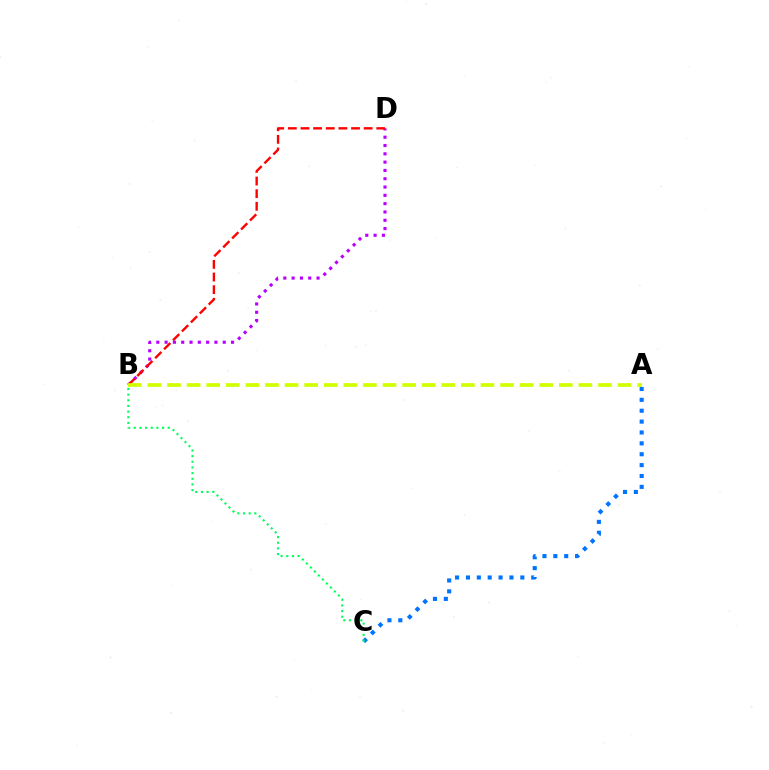{('B', 'D'): [{'color': '#b900ff', 'line_style': 'dotted', 'thickness': 2.26}, {'color': '#ff0000', 'line_style': 'dashed', 'thickness': 1.72}], ('A', 'C'): [{'color': '#0074ff', 'line_style': 'dotted', 'thickness': 2.96}], ('B', 'C'): [{'color': '#00ff5c', 'line_style': 'dotted', 'thickness': 1.54}], ('A', 'B'): [{'color': '#d1ff00', 'line_style': 'dashed', 'thickness': 2.66}]}